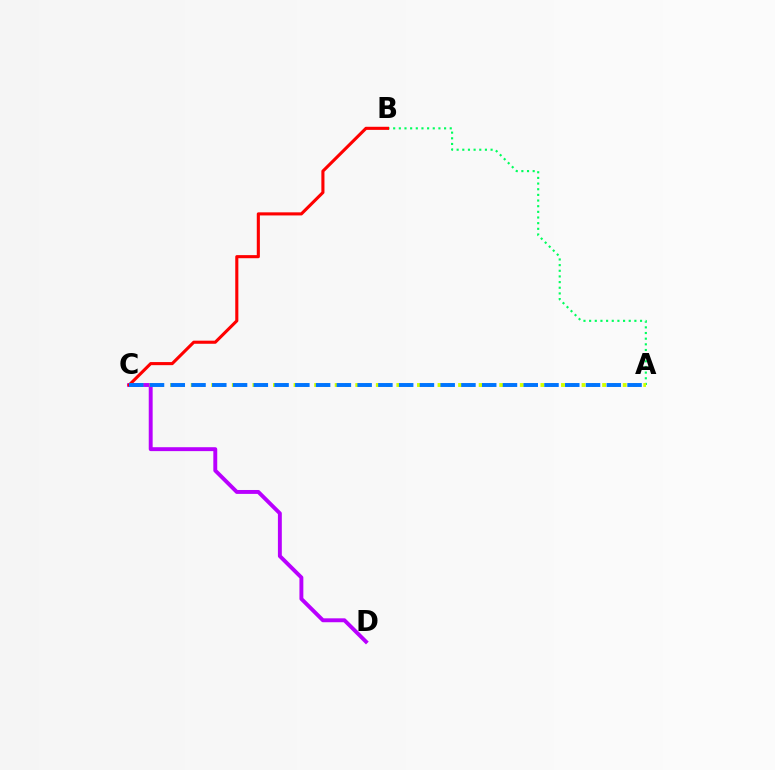{('C', 'D'): [{'color': '#b900ff', 'line_style': 'solid', 'thickness': 2.81}], ('A', 'B'): [{'color': '#00ff5c', 'line_style': 'dotted', 'thickness': 1.54}], ('B', 'C'): [{'color': '#ff0000', 'line_style': 'solid', 'thickness': 2.23}], ('A', 'C'): [{'color': '#d1ff00', 'line_style': 'dotted', 'thickness': 2.79}, {'color': '#0074ff', 'line_style': 'dashed', 'thickness': 2.82}]}